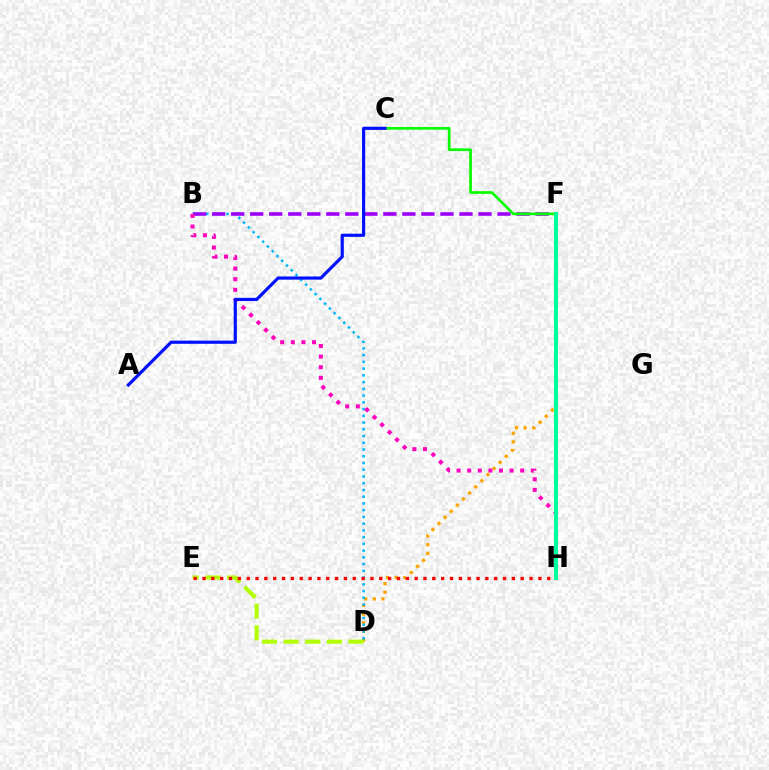{('D', 'F'): [{'color': '#ffa500', 'line_style': 'dotted', 'thickness': 2.35}], ('D', 'E'): [{'color': '#b3ff00', 'line_style': 'dashed', 'thickness': 2.94}], ('B', 'D'): [{'color': '#00b5ff', 'line_style': 'dotted', 'thickness': 1.83}], ('B', 'F'): [{'color': '#9b00ff', 'line_style': 'dashed', 'thickness': 2.58}], ('C', 'F'): [{'color': '#08ff00', 'line_style': 'solid', 'thickness': 1.95}], ('E', 'H'): [{'color': '#ff0000', 'line_style': 'dotted', 'thickness': 2.4}], ('B', 'H'): [{'color': '#ff00bd', 'line_style': 'dotted', 'thickness': 2.88}], ('F', 'H'): [{'color': '#00ff9d', 'line_style': 'solid', 'thickness': 2.9}], ('A', 'C'): [{'color': '#0010ff', 'line_style': 'solid', 'thickness': 2.28}]}